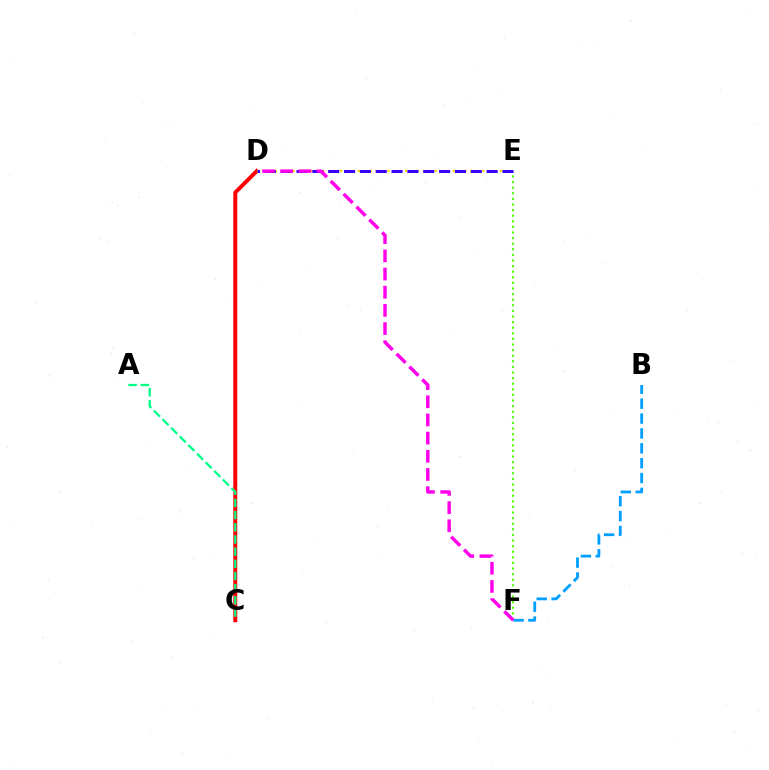{('C', 'D'): [{'color': '#ff0000', 'line_style': 'solid', 'thickness': 2.85}], ('D', 'E'): [{'color': '#ffd500', 'line_style': 'dotted', 'thickness': 1.61}, {'color': '#3700ff', 'line_style': 'dashed', 'thickness': 2.15}], ('A', 'C'): [{'color': '#00ff86', 'line_style': 'dashed', 'thickness': 1.65}], ('E', 'F'): [{'color': '#4fff00', 'line_style': 'dotted', 'thickness': 1.52}], ('B', 'F'): [{'color': '#009eff', 'line_style': 'dashed', 'thickness': 2.02}], ('D', 'F'): [{'color': '#ff00ed', 'line_style': 'dashed', 'thickness': 2.47}]}